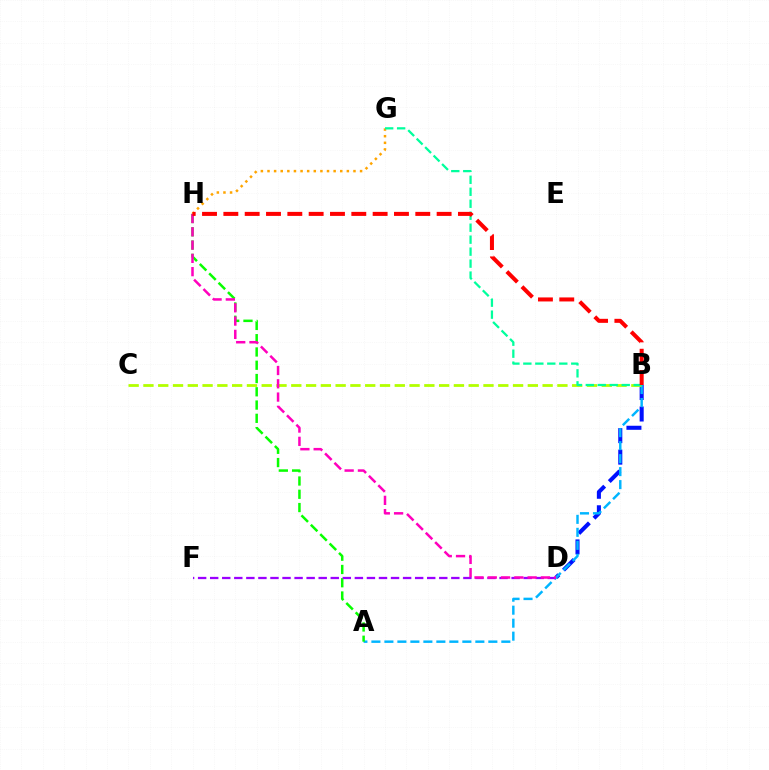{('B', 'D'): [{'color': '#0010ff', 'line_style': 'dashed', 'thickness': 2.92}], ('A', 'B'): [{'color': '#00b5ff', 'line_style': 'dashed', 'thickness': 1.77}], ('G', 'H'): [{'color': '#ffa500', 'line_style': 'dotted', 'thickness': 1.8}], ('A', 'H'): [{'color': '#08ff00', 'line_style': 'dashed', 'thickness': 1.8}], ('B', 'C'): [{'color': '#b3ff00', 'line_style': 'dashed', 'thickness': 2.01}], ('D', 'F'): [{'color': '#9b00ff', 'line_style': 'dashed', 'thickness': 1.64}], ('B', 'G'): [{'color': '#00ff9d', 'line_style': 'dashed', 'thickness': 1.63}], ('D', 'H'): [{'color': '#ff00bd', 'line_style': 'dashed', 'thickness': 1.8}], ('B', 'H'): [{'color': '#ff0000', 'line_style': 'dashed', 'thickness': 2.9}]}